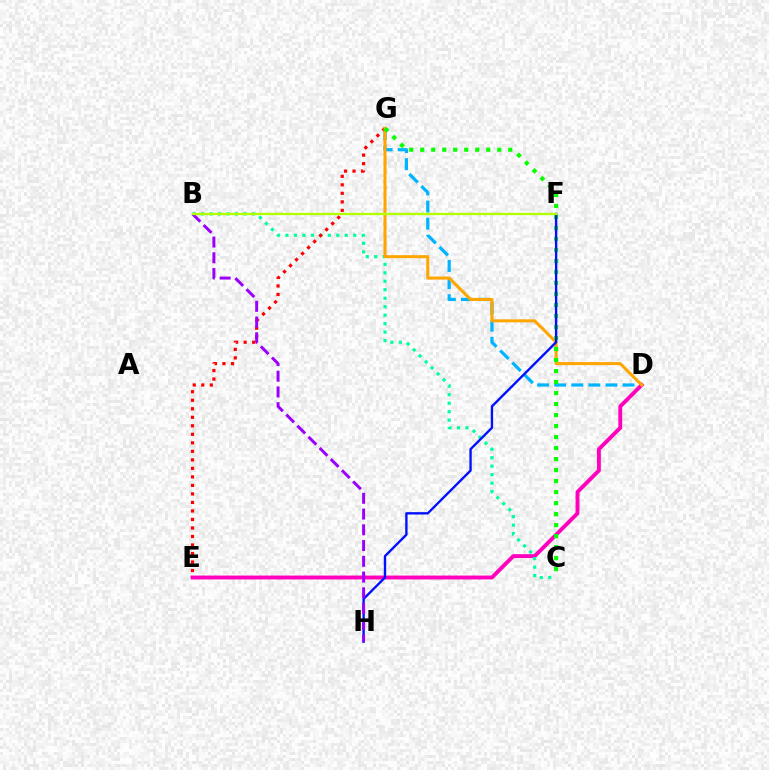{('D', 'G'): [{'color': '#00b5ff', 'line_style': 'dashed', 'thickness': 2.32}, {'color': '#ffa500', 'line_style': 'solid', 'thickness': 2.19}], ('D', 'E'): [{'color': '#ff00bd', 'line_style': 'solid', 'thickness': 2.8}], ('B', 'C'): [{'color': '#00ff9d', 'line_style': 'dotted', 'thickness': 2.3}], ('E', 'G'): [{'color': '#ff0000', 'line_style': 'dotted', 'thickness': 2.31}], ('C', 'G'): [{'color': '#08ff00', 'line_style': 'dotted', 'thickness': 2.99}], ('F', 'H'): [{'color': '#0010ff', 'line_style': 'solid', 'thickness': 1.7}], ('B', 'H'): [{'color': '#9b00ff', 'line_style': 'dashed', 'thickness': 2.14}], ('B', 'F'): [{'color': '#b3ff00', 'line_style': 'solid', 'thickness': 1.66}]}